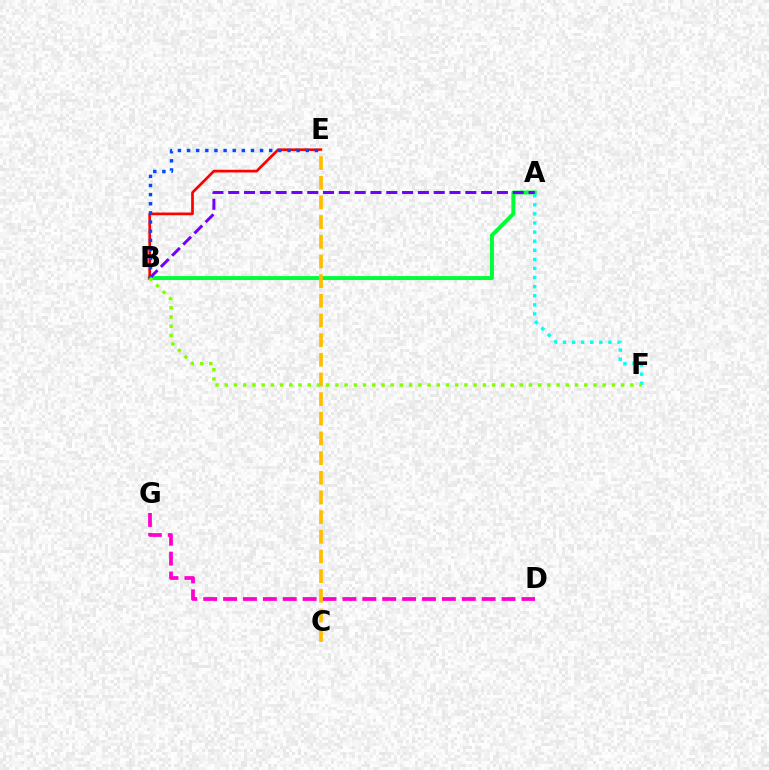{('A', 'B'): [{'color': '#00ff39', 'line_style': 'solid', 'thickness': 2.85}, {'color': '#7200ff', 'line_style': 'dashed', 'thickness': 2.15}], ('D', 'G'): [{'color': '#ff00cf', 'line_style': 'dashed', 'thickness': 2.7}], ('A', 'F'): [{'color': '#00fff6', 'line_style': 'dotted', 'thickness': 2.47}], ('B', 'E'): [{'color': '#ff0000', 'line_style': 'solid', 'thickness': 1.95}, {'color': '#004bff', 'line_style': 'dotted', 'thickness': 2.48}], ('C', 'E'): [{'color': '#ffbd00', 'line_style': 'dashed', 'thickness': 2.67}], ('B', 'F'): [{'color': '#84ff00', 'line_style': 'dotted', 'thickness': 2.5}]}